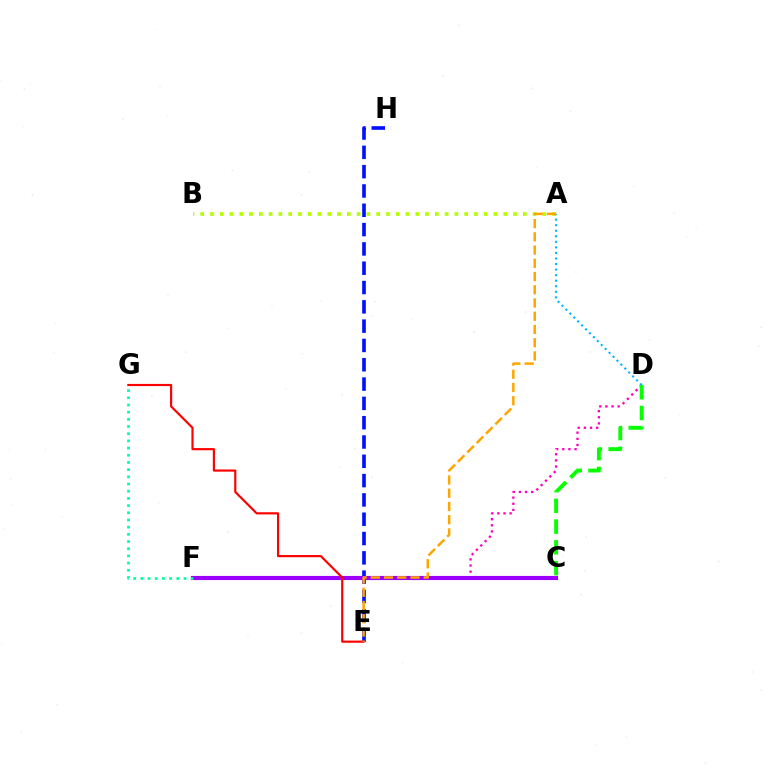{('E', 'H'): [{'color': '#0010ff', 'line_style': 'dashed', 'thickness': 2.62}], ('D', 'F'): [{'color': '#ff00bd', 'line_style': 'dotted', 'thickness': 1.67}], ('C', 'F'): [{'color': '#9b00ff', 'line_style': 'solid', 'thickness': 2.98}], ('C', 'D'): [{'color': '#08ff00', 'line_style': 'dashed', 'thickness': 2.82}], ('F', 'G'): [{'color': '#00ff9d', 'line_style': 'dotted', 'thickness': 1.95}], ('A', 'B'): [{'color': '#b3ff00', 'line_style': 'dotted', 'thickness': 2.66}], ('A', 'D'): [{'color': '#00b5ff', 'line_style': 'dotted', 'thickness': 1.51}], ('E', 'G'): [{'color': '#ff0000', 'line_style': 'solid', 'thickness': 1.56}], ('A', 'E'): [{'color': '#ffa500', 'line_style': 'dashed', 'thickness': 1.8}]}